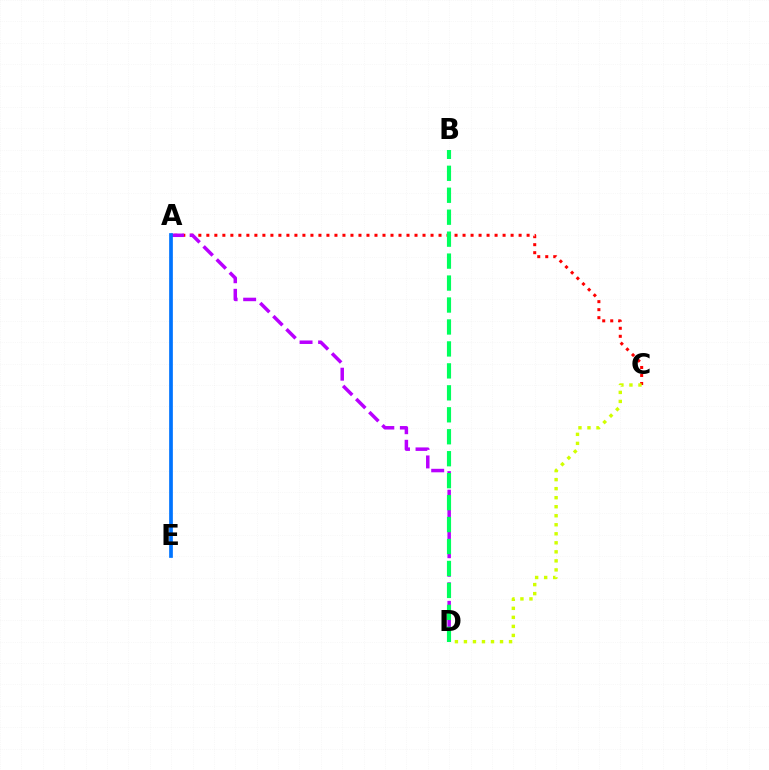{('A', 'C'): [{'color': '#ff0000', 'line_style': 'dotted', 'thickness': 2.18}], ('A', 'D'): [{'color': '#b900ff', 'line_style': 'dashed', 'thickness': 2.52}], ('A', 'E'): [{'color': '#0074ff', 'line_style': 'solid', 'thickness': 2.66}], ('C', 'D'): [{'color': '#d1ff00', 'line_style': 'dotted', 'thickness': 2.45}], ('B', 'D'): [{'color': '#00ff5c', 'line_style': 'dashed', 'thickness': 2.98}]}